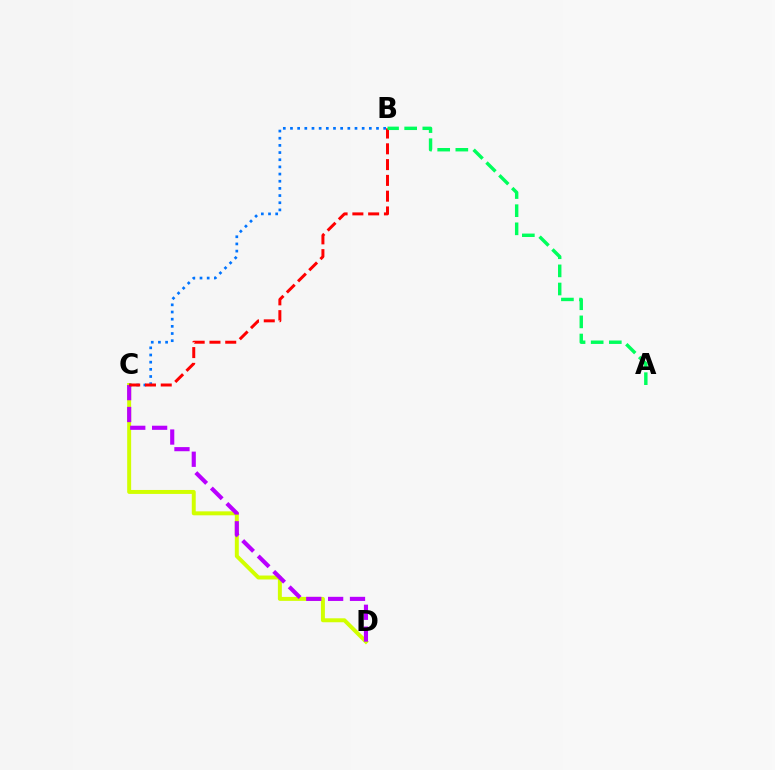{('C', 'D'): [{'color': '#d1ff00', 'line_style': 'solid', 'thickness': 2.85}, {'color': '#b900ff', 'line_style': 'dashed', 'thickness': 2.97}], ('B', 'C'): [{'color': '#0074ff', 'line_style': 'dotted', 'thickness': 1.95}, {'color': '#ff0000', 'line_style': 'dashed', 'thickness': 2.14}], ('A', 'B'): [{'color': '#00ff5c', 'line_style': 'dashed', 'thickness': 2.46}]}